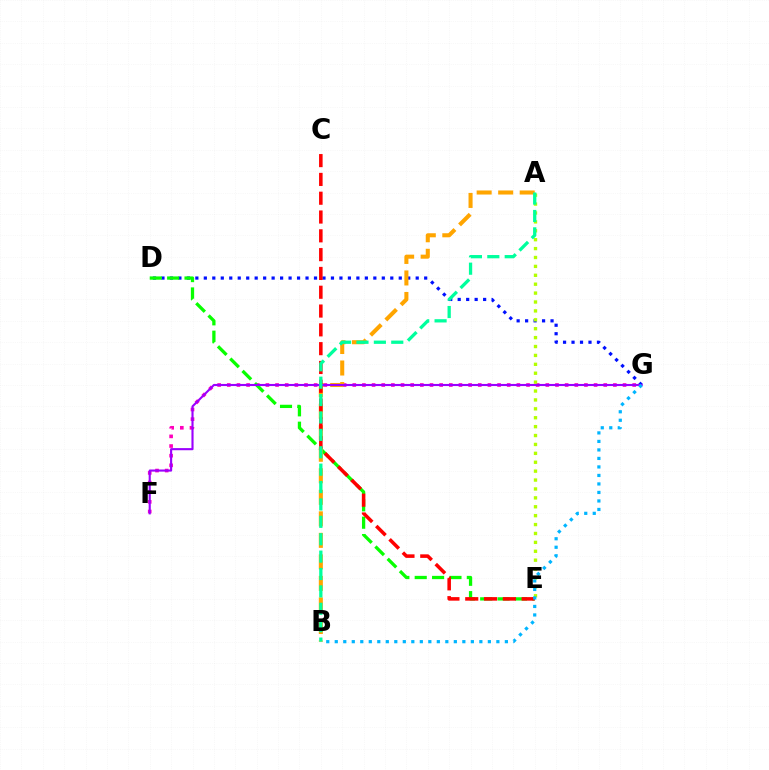{('F', 'G'): [{'color': '#ff00bd', 'line_style': 'dotted', 'thickness': 2.62}, {'color': '#9b00ff', 'line_style': 'solid', 'thickness': 1.53}], ('D', 'G'): [{'color': '#0010ff', 'line_style': 'dotted', 'thickness': 2.3}], ('D', 'E'): [{'color': '#08ff00', 'line_style': 'dashed', 'thickness': 2.36}], ('A', 'B'): [{'color': '#ffa500', 'line_style': 'dashed', 'thickness': 2.92}, {'color': '#00ff9d', 'line_style': 'dashed', 'thickness': 2.36}], ('C', 'E'): [{'color': '#ff0000', 'line_style': 'dashed', 'thickness': 2.55}], ('A', 'E'): [{'color': '#b3ff00', 'line_style': 'dotted', 'thickness': 2.42}], ('B', 'G'): [{'color': '#00b5ff', 'line_style': 'dotted', 'thickness': 2.31}]}